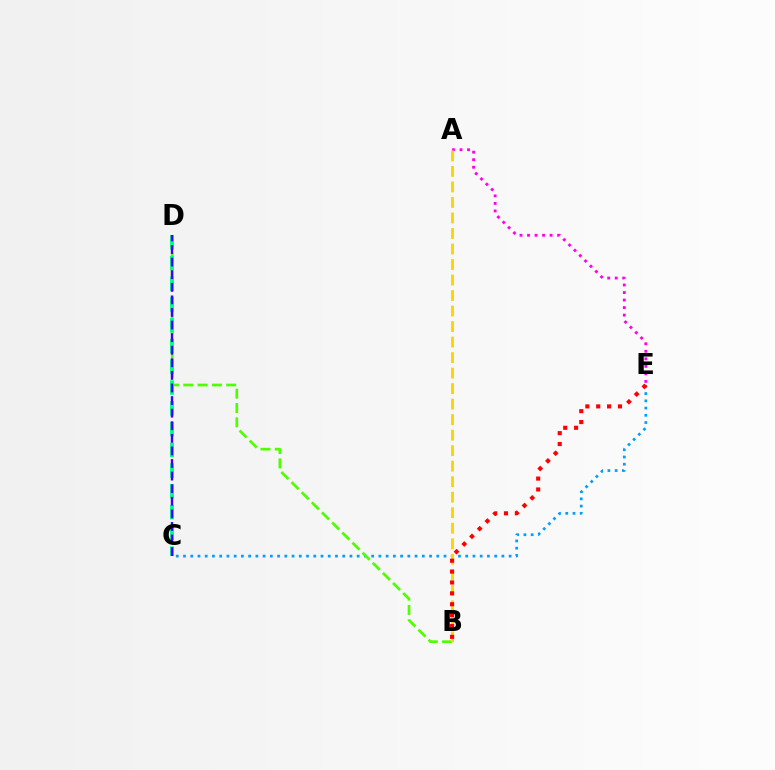{('C', 'E'): [{'color': '#009eff', 'line_style': 'dotted', 'thickness': 1.97}], ('B', 'D'): [{'color': '#4fff00', 'line_style': 'dashed', 'thickness': 1.94}], ('A', 'E'): [{'color': '#ff00ed', 'line_style': 'dotted', 'thickness': 2.04}], ('C', 'D'): [{'color': '#00ff86', 'line_style': 'dashed', 'thickness': 2.82}, {'color': '#3700ff', 'line_style': 'dashed', 'thickness': 1.71}], ('A', 'B'): [{'color': '#ffd500', 'line_style': 'dashed', 'thickness': 2.11}], ('B', 'E'): [{'color': '#ff0000', 'line_style': 'dotted', 'thickness': 2.96}]}